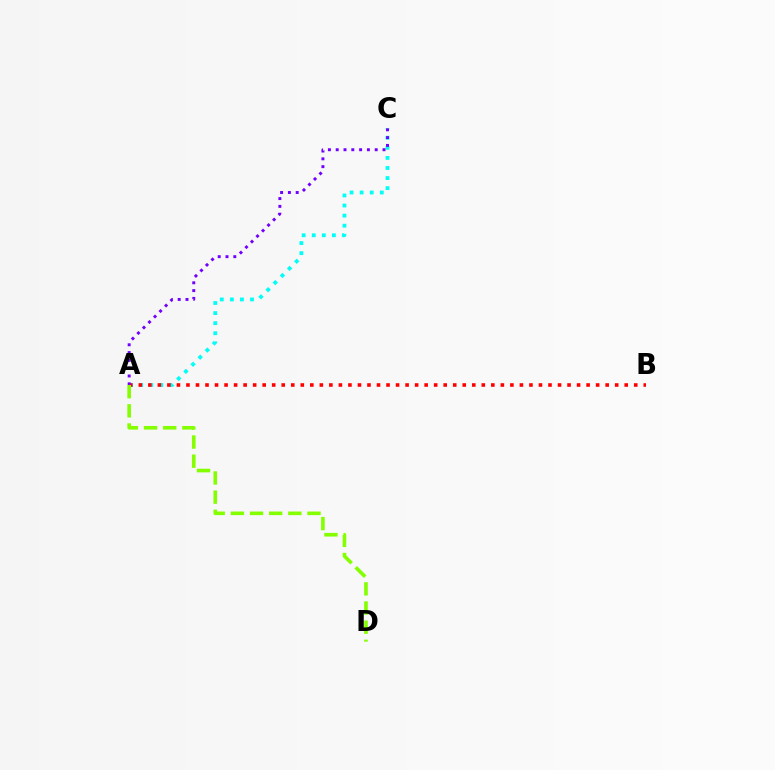{('A', 'C'): [{'color': '#00fff6', 'line_style': 'dotted', 'thickness': 2.74}, {'color': '#7200ff', 'line_style': 'dotted', 'thickness': 2.12}], ('A', 'B'): [{'color': '#ff0000', 'line_style': 'dotted', 'thickness': 2.59}], ('A', 'D'): [{'color': '#84ff00', 'line_style': 'dashed', 'thickness': 2.6}]}